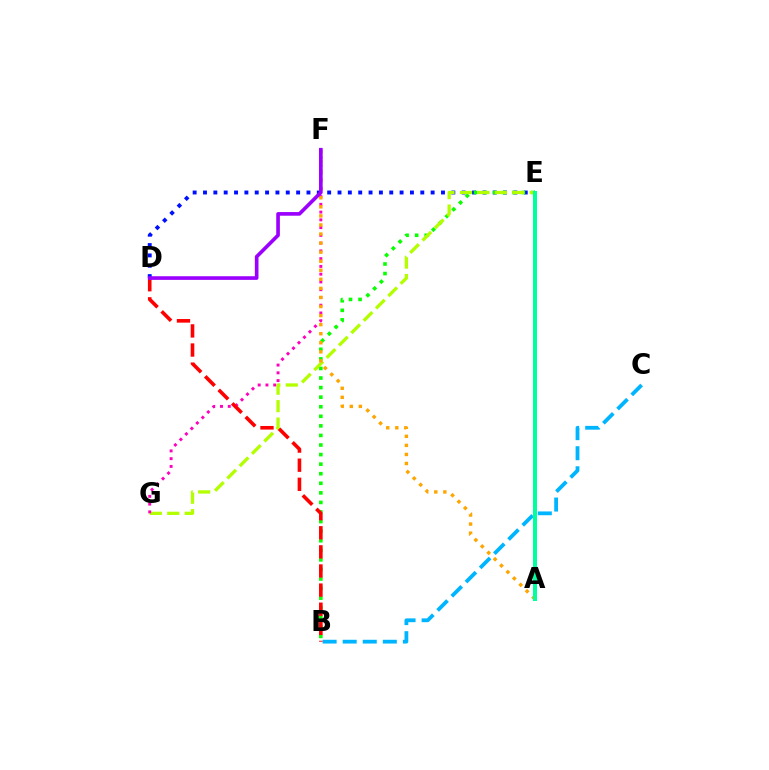{('D', 'E'): [{'color': '#0010ff', 'line_style': 'dotted', 'thickness': 2.81}], ('B', 'E'): [{'color': '#08ff00', 'line_style': 'dotted', 'thickness': 2.6}], ('E', 'G'): [{'color': '#b3ff00', 'line_style': 'dashed', 'thickness': 2.37}], ('F', 'G'): [{'color': '#ff00bd', 'line_style': 'dotted', 'thickness': 2.11}], ('A', 'F'): [{'color': '#ffa500', 'line_style': 'dotted', 'thickness': 2.46}], ('B', 'C'): [{'color': '#00b5ff', 'line_style': 'dashed', 'thickness': 2.73}], ('A', 'E'): [{'color': '#00ff9d', 'line_style': 'solid', 'thickness': 2.9}], ('B', 'D'): [{'color': '#ff0000', 'line_style': 'dashed', 'thickness': 2.6}], ('D', 'F'): [{'color': '#9b00ff', 'line_style': 'solid', 'thickness': 2.62}]}